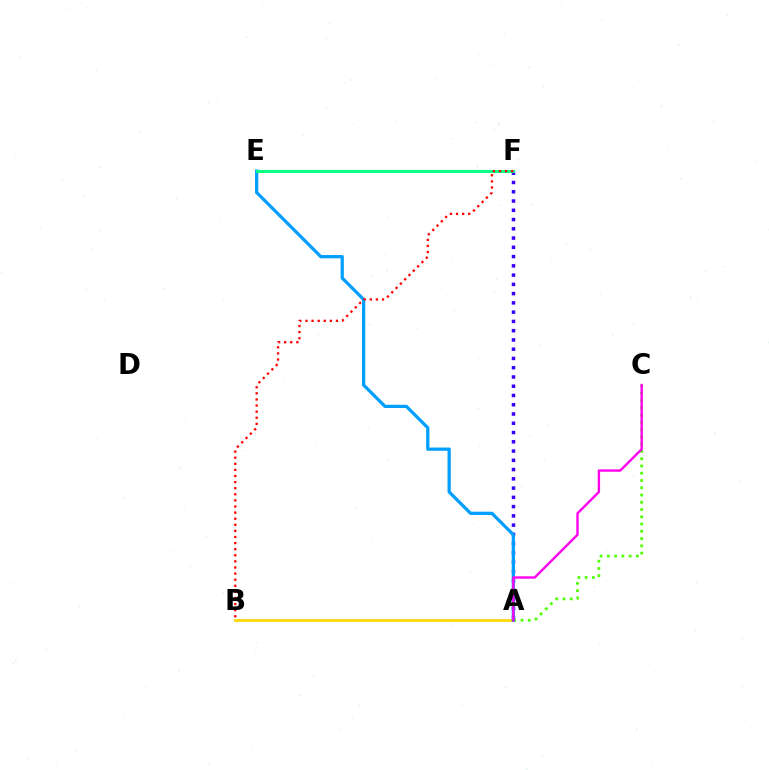{('A', 'C'): [{'color': '#4fff00', 'line_style': 'dotted', 'thickness': 1.97}, {'color': '#ff00ed', 'line_style': 'solid', 'thickness': 1.71}], ('A', 'F'): [{'color': '#3700ff', 'line_style': 'dotted', 'thickness': 2.52}], ('A', 'B'): [{'color': '#ffd500', 'line_style': 'solid', 'thickness': 1.94}], ('A', 'E'): [{'color': '#009eff', 'line_style': 'solid', 'thickness': 2.33}], ('E', 'F'): [{'color': '#00ff86', 'line_style': 'solid', 'thickness': 2.12}], ('B', 'F'): [{'color': '#ff0000', 'line_style': 'dotted', 'thickness': 1.66}]}